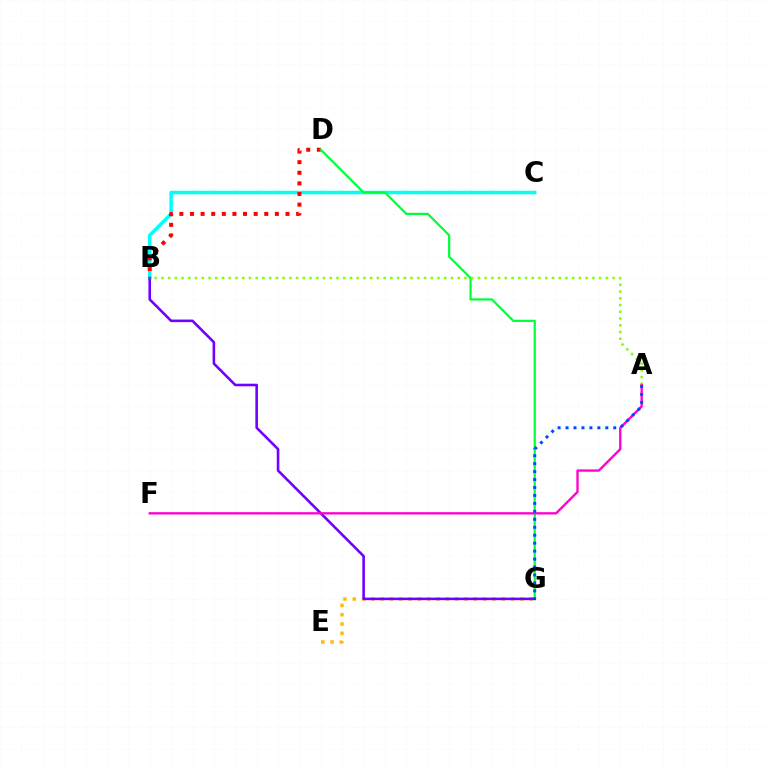{('B', 'C'): [{'color': '#00fff6', 'line_style': 'solid', 'thickness': 2.51}], ('E', 'G'): [{'color': '#ffbd00', 'line_style': 'dotted', 'thickness': 2.53}], ('B', 'D'): [{'color': '#ff0000', 'line_style': 'dotted', 'thickness': 2.88}], ('D', 'G'): [{'color': '#00ff39', 'line_style': 'solid', 'thickness': 1.58}], ('B', 'G'): [{'color': '#7200ff', 'line_style': 'solid', 'thickness': 1.87}], ('A', 'B'): [{'color': '#84ff00', 'line_style': 'dotted', 'thickness': 1.83}], ('A', 'F'): [{'color': '#ff00cf', 'line_style': 'solid', 'thickness': 1.68}], ('A', 'G'): [{'color': '#004bff', 'line_style': 'dotted', 'thickness': 2.16}]}